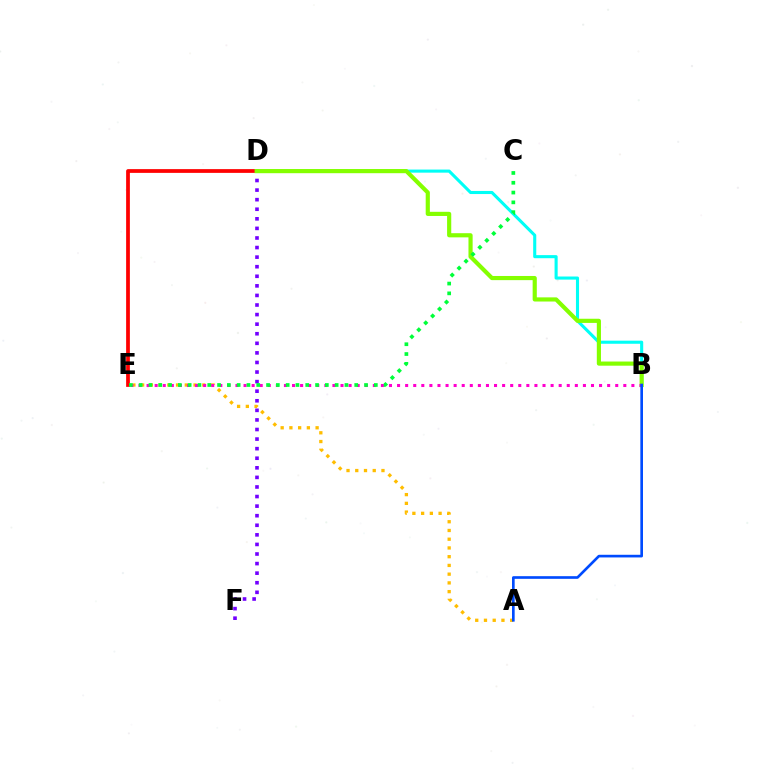{('A', 'E'): [{'color': '#ffbd00', 'line_style': 'dotted', 'thickness': 2.37}], ('D', 'E'): [{'color': '#ff0000', 'line_style': 'solid', 'thickness': 2.7}], ('B', 'D'): [{'color': '#00fff6', 'line_style': 'solid', 'thickness': 2.22}, {'color': '#84ff00', 'line_style': 'solid', 'thickness': 2.99}], ('D', 'F'): [{'color': '#7200ff', 'line_style': 'dotted', 'thickness': 2.6}], ('B', 'E'): [{'color': '#ff00cf', 'line_style': 'dotted', 'thickness': 2.2}], ('C', 'E'): [{'color': '#00ff39', 'line_style': 'dotted', 'thickness': 2.66}], ('A', 'B'): [{'color': '#004bff', 'line_style': 'solid', 'thickness': 1.91}]}